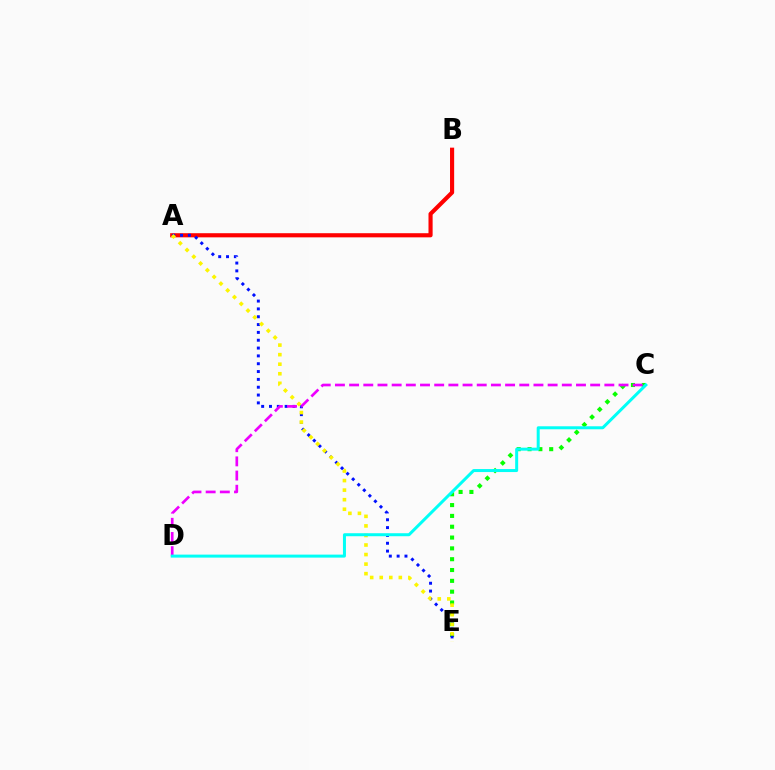{('C', 'E'): [{'color': '#08ff00', 'line_style': 'dotted', 'thickness': 2.94}], ('A', 'B'): [{'color': '#ff0000', 'line_style': 'solid', 'thickness': 2.97}], ('A', 'E'): [{'color': '#0010ff', 'line_style': 'dotted', 'thickness': 2.13}, {'color': '#fcf500', 'line_style': 'dotted', 'thickness': 2.59}], ('C', 'D'): [{'color': '#ee00ff', 'line_style': 'dashed', 'thickness': 1.93}, {'color': '#00fff6', 'line_style': 'solid', 'thickness': 2.16}]}